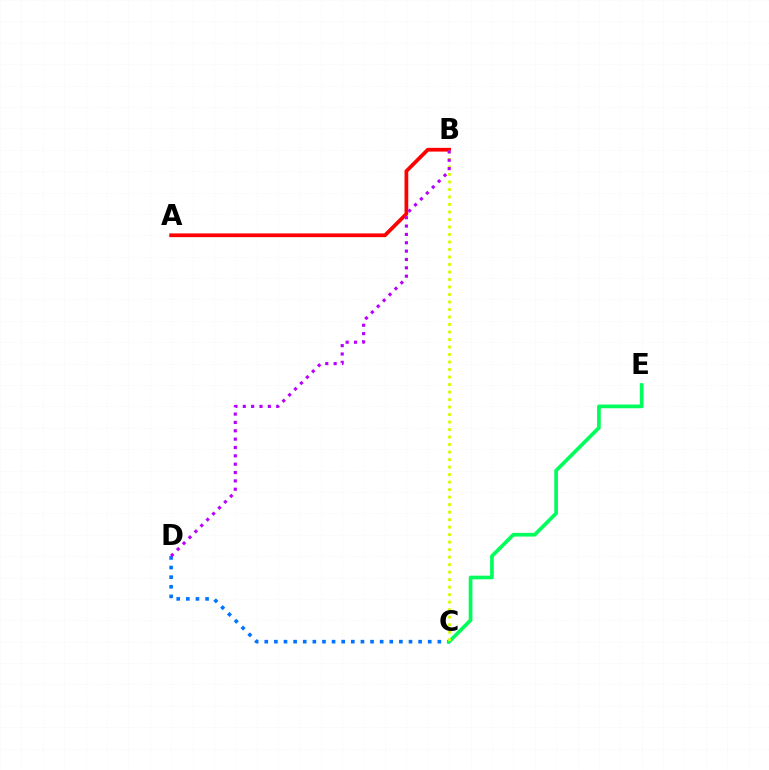{('C', 'D'): [{'color': '#0074ff', 'line_style': 'dotted', 'thickness': 2.61}], ('A', 'B'): [{'color': '#ff0000', 'line_style': 'solid', 'thickness': 2.69}], ('C', 'E'): [{'color': '#00ff5c', 'line_style': 'solid', 'thickness': 2.66}], ('B', 'C'): [{'color': '#d1ff00', 'line_style': 'dotted', 'thickness': 2.04}], ('B', 'D'): [{'color': '#b900ff', 'line_style': 'dotted', 'thickness': 2.27}]}